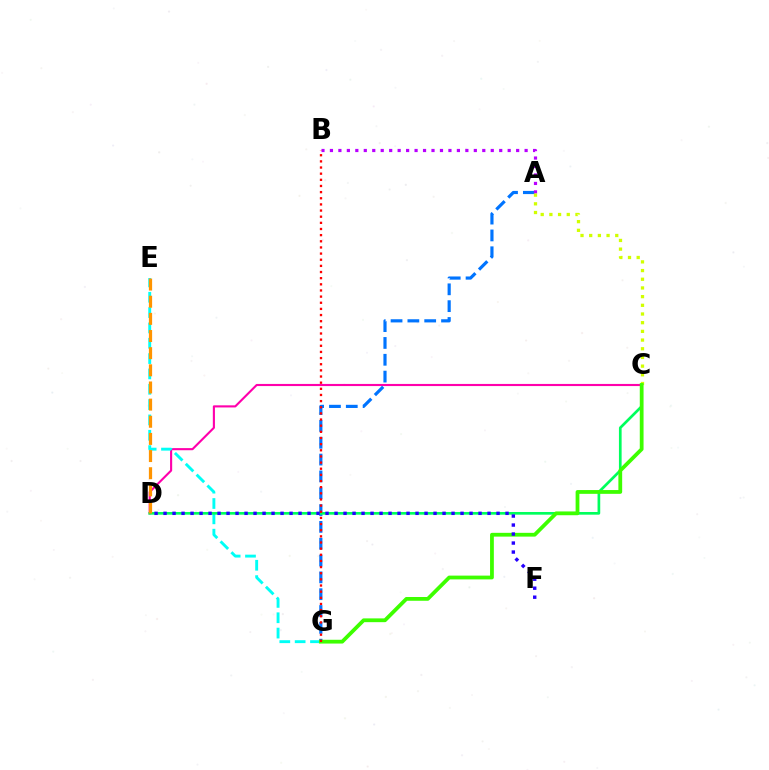{('C', 'D'): [{'color': '#ff00ac', 'line_style': 'solid', 'thickness': 1.53}, {'color': '#00ff5c', 'line_style': 'solid', 'thickness': 1.93}], ('A', 'G'): [{'color': '#0074ff', 'line_style': 'dashed', 'thickness': 2.29}], ('A', 'B'): [{'color': '#b900ff', 'line_style': 'dotted', 'thickness': 2.3}], ('A', 'C'): [{'color': '#d1ff00', 'line_style': 'dotted', 'thickness': 2.36}], ('E', 'G'): [{'color': '#00fff6', 'line_style': 'dashed', 'thickness': 2.08}], ('D', 'E'): [{'color': '#ff9400', 'line_style': 'dashed', 'thickness': 2.33}], ('C', 'G'): [{'color': '#3dff00', 'line_style': 'solid', 'thickness': 2.72}], ('D', 'F'): [{'color': '#2500ff', 'line_style': 'dotted', 'thickness': 2.45}], ('B', 'G'): [{'color': '#ff0000', 'line_style': 'dotted', 'thickness': 1.67}]}